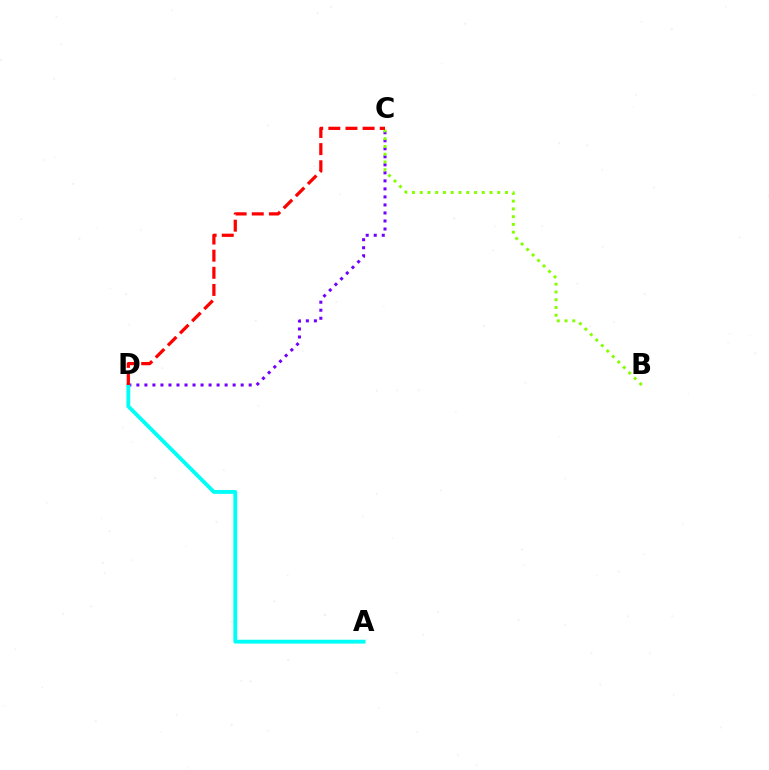{('C', 'D'): [{'color': '#7200ff', 'line_style': 'dotted', 'thickness': 2.18}, {'color': '#ff0000', 'line_style': 'dashed', 'thickness': 2.33}], ('A', 'D'): [{'color': '#00fff6', 'line_style': 'solid', 'thickness': 2.77}], ('B', 'C'): [{'color': '#84ff00', 'line_style': 'dotted', 'thickness': 2.11}]}